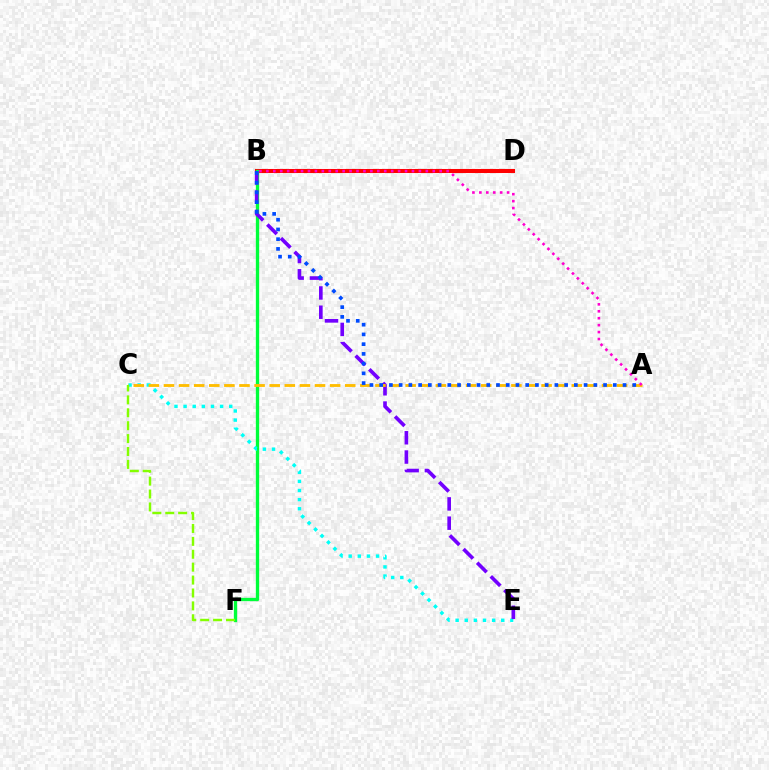{('B', 'D'): [{'color': '#ff0000', 'line_style': 'solid', 'thickness': 2.91}], ('B', 'F'): [{'color': '#00ff39', 'line_style': 'solid', 'thickness': 2.38}], ('C', 'E'): [{'color': '#00fff6', 'line_style': 'dotted', 'thickness': 2.48}], ('B', 'E'): [{'color': '#7200ff', 'line_style': 'dashed', 'thickness': 2.62}], ('A', 'C'): [{'color': '#ffbd00', 'line_style': 'dashed', 'thickness': 2.05}], ('A', 'B'): [{'color': '#ff00cf', 'line_style': 'dotted', 'thickness': 1.88}, {'color': '#004bff', 'line_style': 'dotted', 'thickness': 2.64}], ('C', 'F'): [{'color': '#84ff00', 'line_style': 'dashed', 'thickness': 1.75}]}